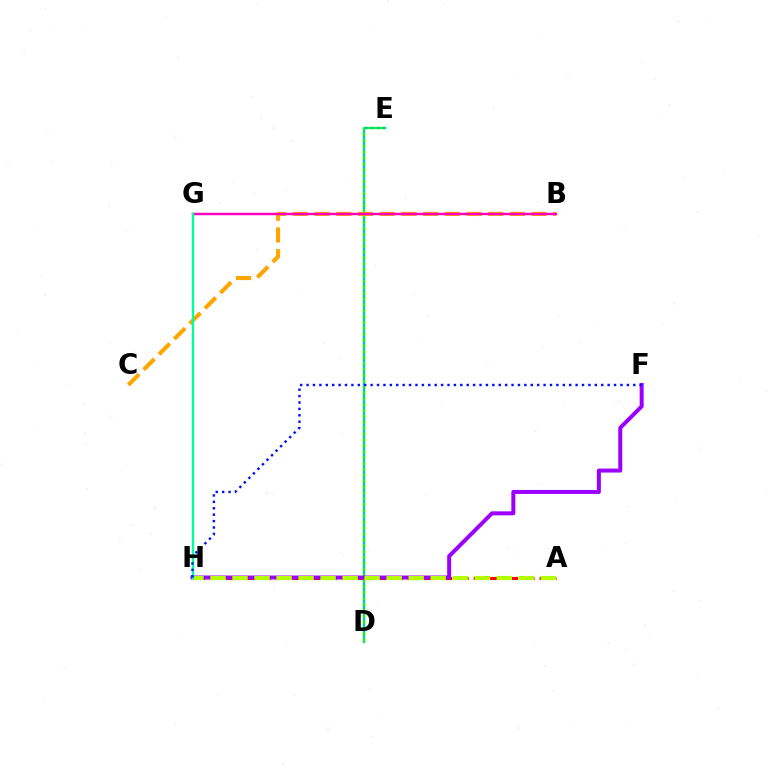{('A', 'H'): [{'color': '#ff0000', 'line_style': 'dashed', 'thickness': 2.24}, {'color': '#b3ff00', 'line_style': 'dashed', 'thickness': 2.99}], ('D', 'E'): [{'color': '#08ff00', 'line_style': 'solid', 'thickness': 1.67}, {'color': '#00b5ff', 'line_style': 'dotted', 'thickness': 1.6}], ('F', 'H'): [{'color': '#9b00ff', 'line_style': 'solid', 'thickness': 2.87}, {'color': '#0010ff', 'line_style': 'dotted', 'thickness': 1.74}], ('B', 'C'): [{'color': '#ffa500', 'line_style': 'dashed', 'thickness': 2.95}], ('B', 'G'): [{'color': '#ff00bd', 'line_style': 'solid', 'thickness': 1.75}], ('G', 'H'): [{'color': '#00ff9d', 'line_style': 'solid', 'thickness': 1.67}]}